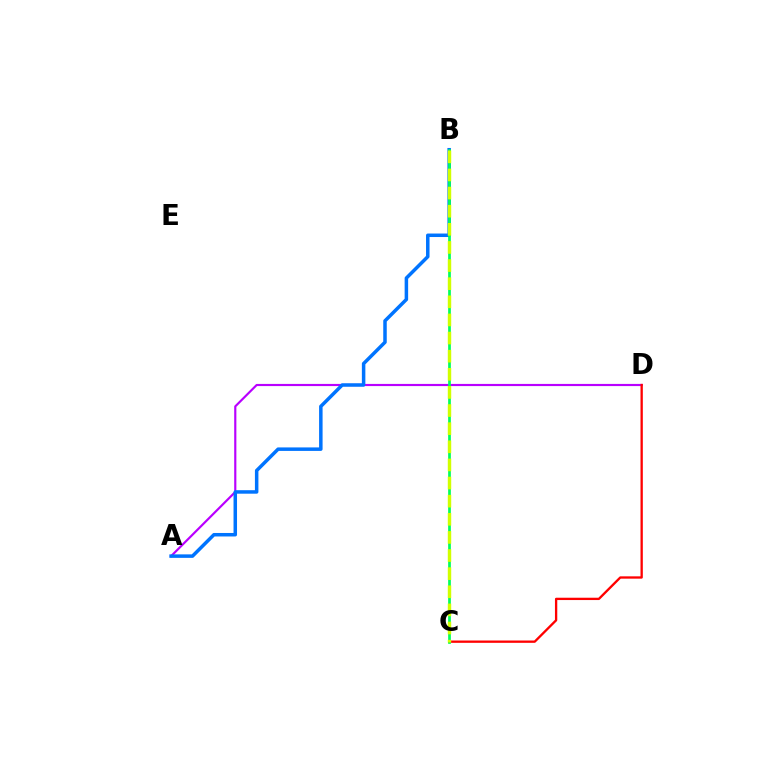{('A', 'D'): [{'color': '#b900ff', 'line_style': 'solid', 'thickness': 1.56}], ('C', 'D'): [{'color': '#ff0000', 'line_style': 'solid', 'thickness': 1.67}], ('A', 'B'): [{'color': '#0074ff', 'line_style': 'solid', 'thickness': 2.52}], ('B', 'C'): [{'color': '#00ff5c', 'line_style': 'solid', 'thickness': 1.96}, {'color': '#d1ff00', 'line_style': 'dashed', 'thickness': 2.46}]}